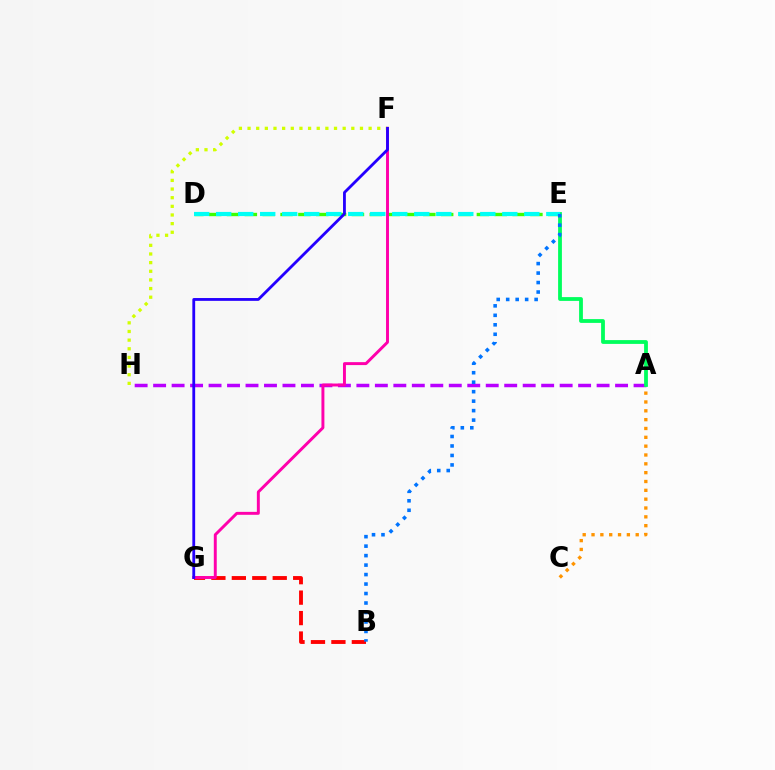{('D', 'E'): [{'color': '#3dff00', 'line_style': 'dashed', 'thickness': 2.42}, {'color': '#00fff6', 'line_style': 'dashed', 'thickness': 2.99}], ('A', 'C'): [{'color': '#ff9400', 'line_style': 'dotted', 'thickness': 2.4}], ('B', 'G'): [{'color': '#ff0000', 'line_style': 'dashed', 'thickness': 2.78}], ('A', 'H'): [{'color': '#b900ff', 'line_style': 'dashed', 'thickness': 2.51}], ('A', 'E'): [{'color': '#00ff5c', 'line_style': 'solid', 'thickness': 2.74}], ('F', 'H'): [{'color': '#d1ff00', 'line_style': 'dotted', 'thickness': 2.35}], ('F', 'G'): [{'color': '#ff00ac', 'line_style': 'solid', 'thickness': 2.12}, {'color': '#2500ff', 'line_style': 'solid', 'thickness': 2.03}], ('B', 'E'): [{'color': '#0074ff', 'line_style': 'dotted', 'thickness': 2.58}]}